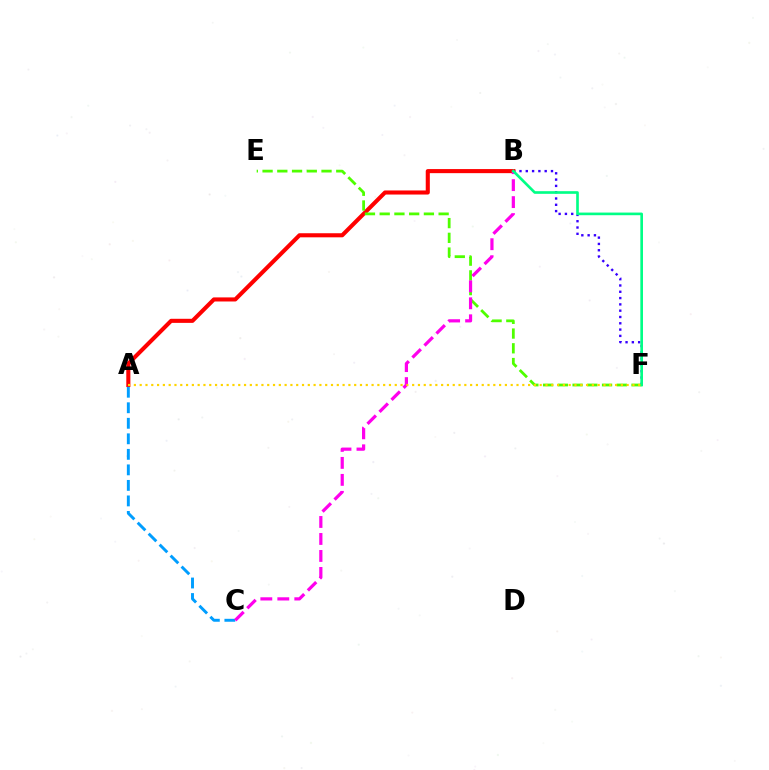{('B', 'F'): [{'color': '#3700ff', 'line_style': 'dotted', 'thickness': 1.71}, {'color': '#00ff86', 'line_style': 'solid', 'thickness': 1.91}], ('A', 'B'): [{'color': '#ff0000', 'line_style': 'solid', 'thickness': 2.94}], ('E', 'F'): [{'color': '#4fff00', 'line_style': 'dashed', 'thickness': 2.0}], ('A', 'C'): [{'color': '#009eff', 'line_style': 'dashed', 'thickness': 2.11}], ('B', 'C'): [{'color': '#ff00ed', 'line_style': 'dashed', 'thickness': 2.31}], ('A', 'F'): [{'color': '#ffd500', 'line_style': 'dotted', 'thickness': 1.58}]}